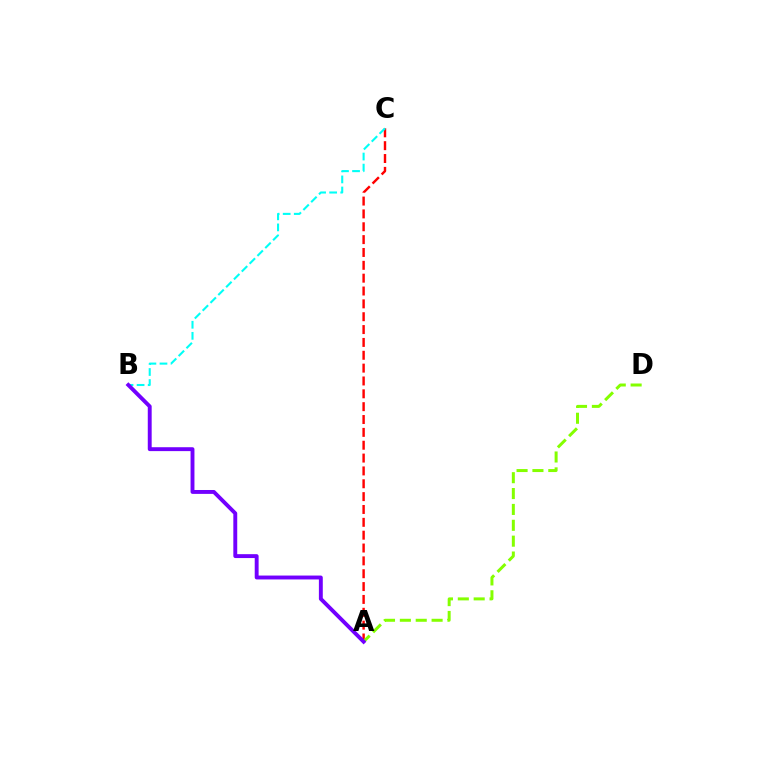{('A', 'C'): [{'color': '#ff0000', 'line_style': 'dashed', 'thickness': 1.75}], ('A', 'D'): [{'color': '#84ff00', 'line_style': 'dashed', 'thickness': 2.16}], ('B', 'C'): [{'color': '#00fff6', 'line_style': 'dashed', 'thickness': 1.5}], ('A', 'B'): [{'color': '#7200ff', 'line_style': 'solid', 'thickness': 2.81}]}